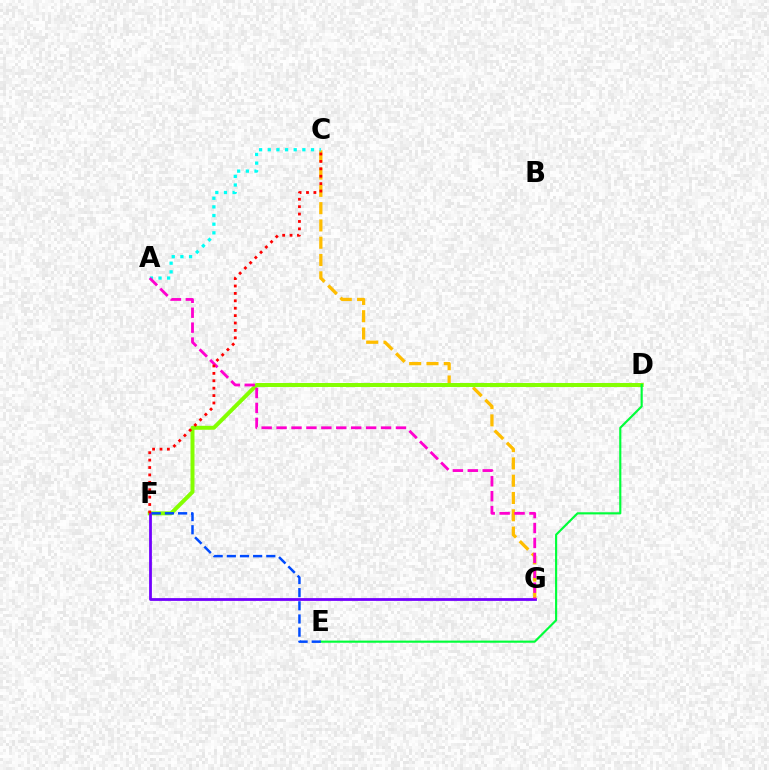{('C', 'G'): [{'color': '#ffbd00', 'line_style': 'dashed', 'thickness': 2.35}], ('A', 'C'): [{'color': '#00fff6', 'line_style': 'dotted', 'thickness': 2.35}], ('D', 'F'): [{'color': '#84ff00', 'line_style': 'solid', 'thickness': 2.86}], ('D', 'E'): [{'color': '#00ff39', 'line_style': 'solid', 'thickness': 1.54}], ('F', 'G'): [{'color': '#7200ff', 'line_style': 'solid', 'thickness': 2.01}], ('E', 'F'): [{'color': '#004bff', 'line_style': 'dashed', 'thickness': 1.79}], ('A', 'G'): [{'color': '#ff00cf', 'line_style': 'dashed', 'thickness': 2.03}], ('C', 'F'): [{'color': '#ff0000', 'line_style': 'dotted', 'thickness': 2.01}]}